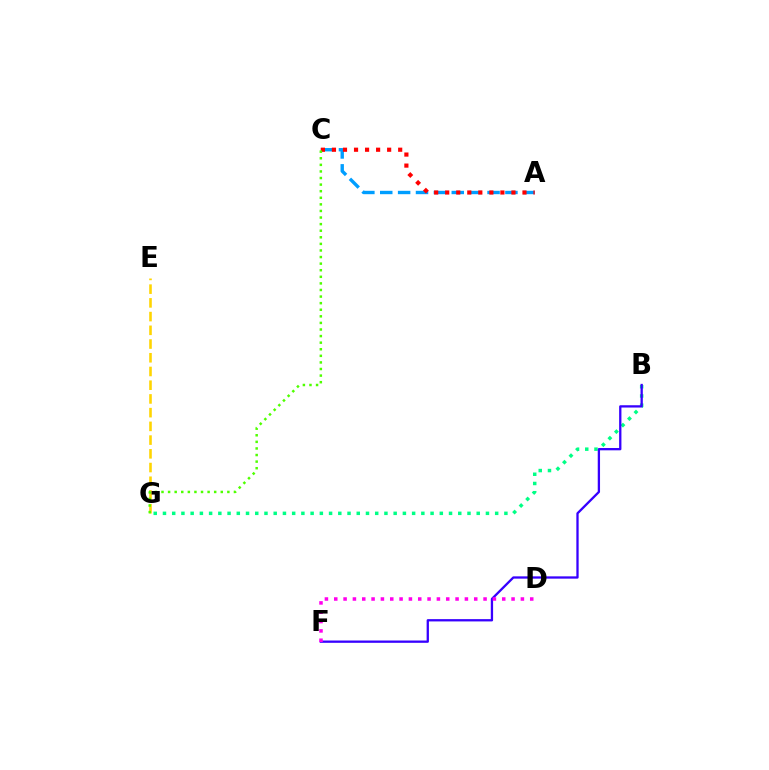{('B', 'G'): [{'color': '#00ff86', 'line_style': 'dotted', 'thickness': 2.51}], ('B', 'F'): [{'color': '#3700ff', 'line_style': 'solid', 'thickness': 1.66}], ('A', 'C'): [{'color': '#009eff', 'line_style': 'dashed', 'thickness': 2.43}, {'color': '#ff0000', 'line_style': 'dotted', 'thickness': 3.0}], ('E', 'G'): [{'color': '#ffd500', 'line_style': 'dashed', 'thickness': 1.86}], ('C', 'G'): [{'color': '#4fff00', 'line_style': 'dotted', 'thickness': 1.79}], ('D', 'F'): [{'color': '#ff00ed', 'line_style': 'dotted', 'thickness': 2.54}]}